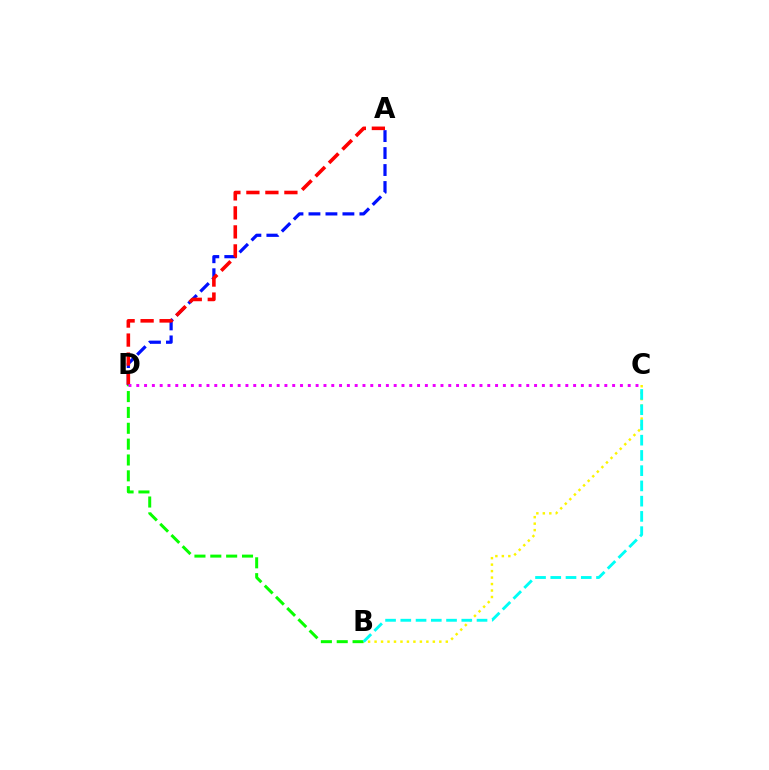{('A', 'D'): [{'color': '#0010ff', 'line_style': 'dashed', 'thickness': 2.31}, {'color': '#ff0000', 'line_style': 'dashed', 'thickness': 2.58}], ('B', 'C'): [{'color': '#fcf500', 'line_style': 'dotted', 'thickness': 1.76}, {'color': '#00fff6', 'line_style': 'dashed', 'thickness': 2.07}], ('B', 'D'): [{'color': '#08ff00', 'line_style': 'dashed', 'thickness': 2.15}], ('C', 'D'): [{'color': '#ee00ff', 'line_style': 'dotted', 'thickness': 2.12}]}